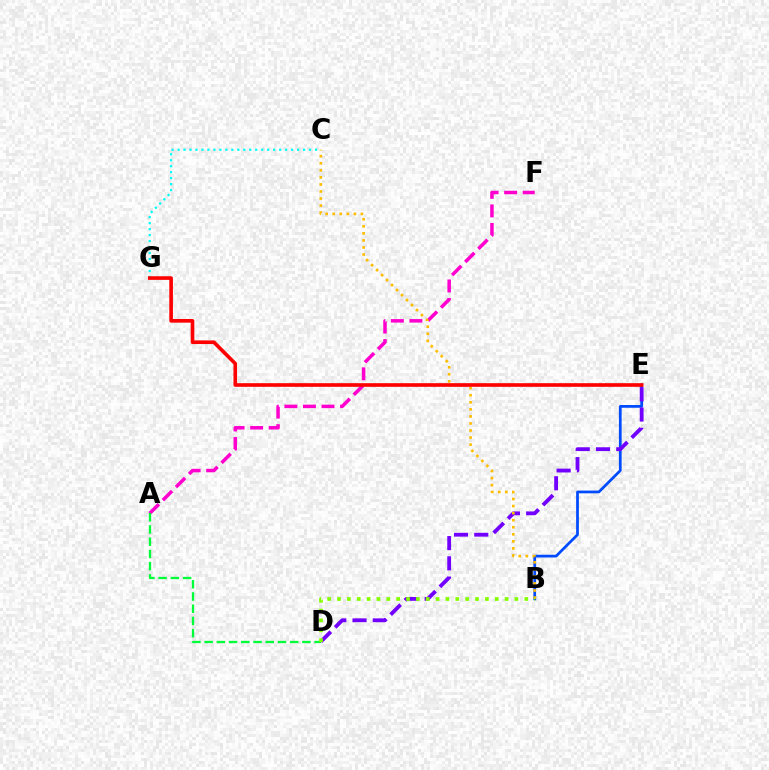{('B', 'E'): [{'color': '#004bff', 'line_style': 'solid', 'thickness': 1.97}], ('A', 'F'): [{'color': '#ff00cf', 'line_style': 'dashed', 'thickness': 2.52}], ('D', 'E'): [{'color': '#7200ff', 'line_style': 'dashed', 'thickness': 2.75}], ('B', 'C'): [{'color': '#ffbd00', 'line_style': 'dotted', 'thickness': 1.92}], ('C', 'G'): [{'color': '#00fff6', 'line_style': 'dotted', 'thickness': 1.62}], ('E', 'G'): [{'color': '#ff0000', 'line_style': 'solid', 'thickness': 2.62}], ('A', 'D'): [{'color': '#00ff39', 'line_style': 'dashed', 'thickness': 1.66}], ('B', 'D'): [{'color': '#84ff00', 'line_style': 'dotted', 'thickness': 2.68}]}